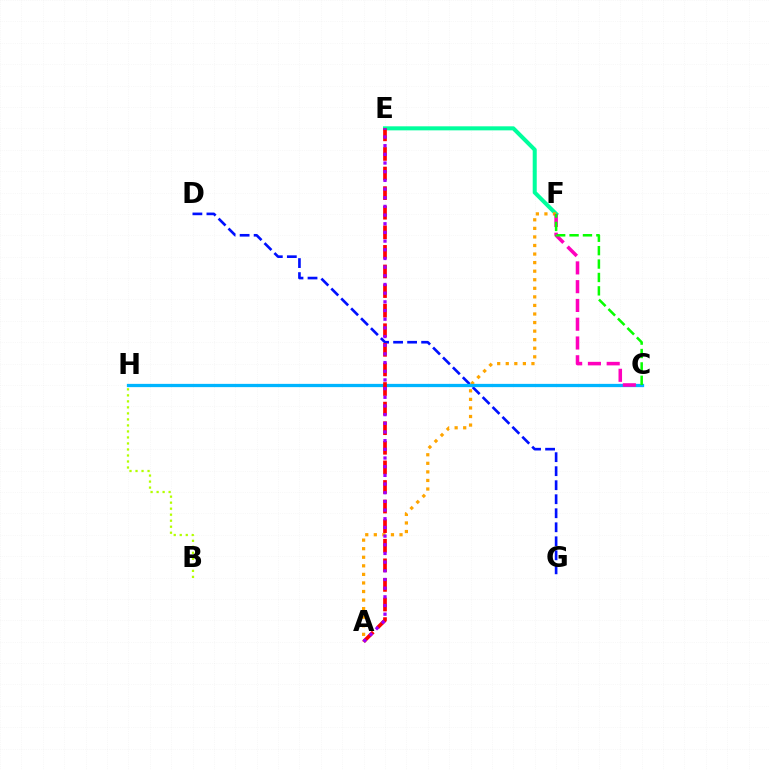{('E', 'F'): [{'color': '#00ff9d', 'line_style': 'solid', 'thickness': 2.9}], ('D', 'G'): [{'color': '#0010ff', 'line_style': 'dashed', 'thickness': 1.9}], ('A', 'F'): [{'color': '#ffa500', 'line_style': 'dotted', 'thickness': 2.33}], ('C', 'H'): [{'color': '#00b5ff', 'line_style': 'solid', 'thickness': 2.35}], ('B', 'H'): [{'color': '#b3ff00', 'line_style': 'dotted', 'thickness': 1.63}], ('C', 'F'): [{'color': '#ff00bd', 'line_style': 'dashed', 'thickness': 2.55}, {'color': '#08ff00', 'line_style': 'dashed', 'thickness': 1.82}], ('A', 'E'): [{'color': '#ff0000', 'line_style': 'dashed', 'thickness': 2.66}, {'color': '#9b00ff', 'line_style': 'dotted', 'thickness': 2.36}]}